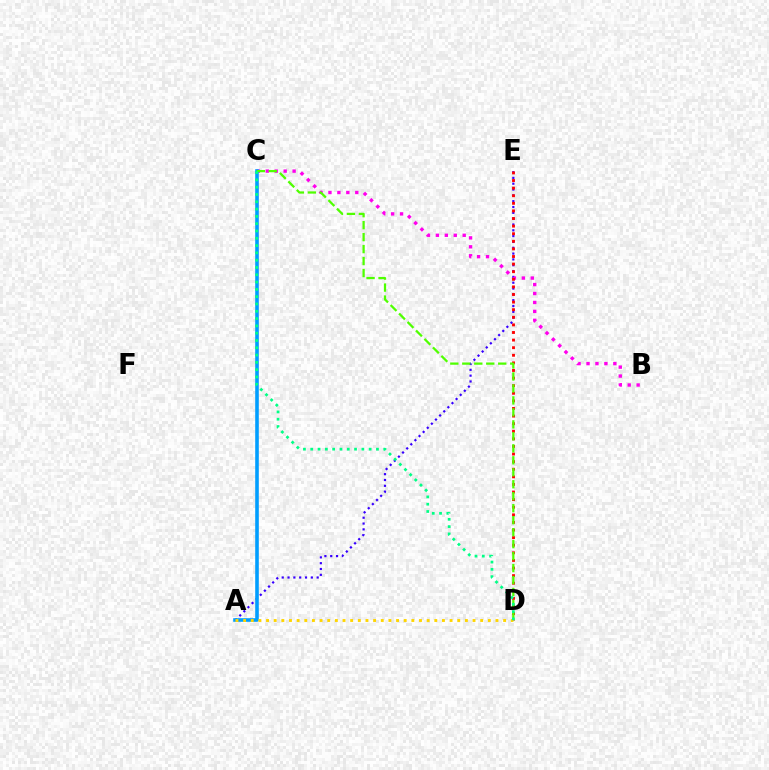{('A', 'E'): [{'color': '#3700ff', 'line_style': 'dotted', 'thickness': 1.58}], ('B', 'C'): [{'color': '#ff00ed', 'line_style': 'dotted', 'thickness': 2.43}], ('A', 'C'): [{'color': '#009eff', 'line_style': 'solid', 'thickness': 2.59}], ('D', 'E'): [{'color': '#ff0000', 'line_style': 'dotted', 'thickness': 2.06}], ('C', 'D'): [{'color': '#4fff00', 'line_style': 'dashed', 'thickness': 1.63}, {'color': '#00ff86', 'line_style': 'dotted', 'thickness': 1.98}], ('A', 'D'): [{'color': '#ffd500', 'line_style': 'dotted', 'thickness': 2.08}]}